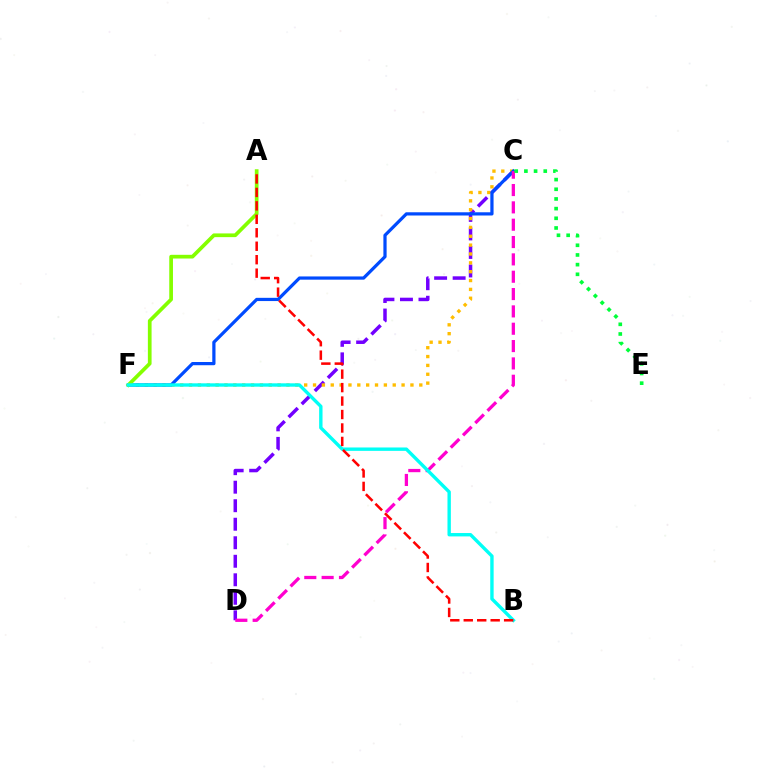{('C', 'D'): [{'color': '#7200ff', 'line_style': 'dashed', 'thickness': 2.52}, {'color': '#ff00cf', 'line_style': 'dashed', 'thickness': 2.36}], ('C', 'F'): [{'color': '#ffbd00', 'line_style': 'dotted', 'thickness': 2.41}, {'color': '#004bff', 'line_style': 'solid', 'thickness': 2.32}], ('C', 'E'): [{'color': '#00ff39', 'line_style': 'dotted', 'thickness': 2.63}], ('A', 'F'): [{'color': '#84ff00', 'line_style': 'solid', 'thickness': 2.67}], ('B', 'F'): [{'color': '#00fff6', 'line_style': 'solid', 'thickness': 2.44}], ('A', 'B'): [{'color': '#ff0000', 'line_style': 'dashed', 'thickness': 1.83}]}